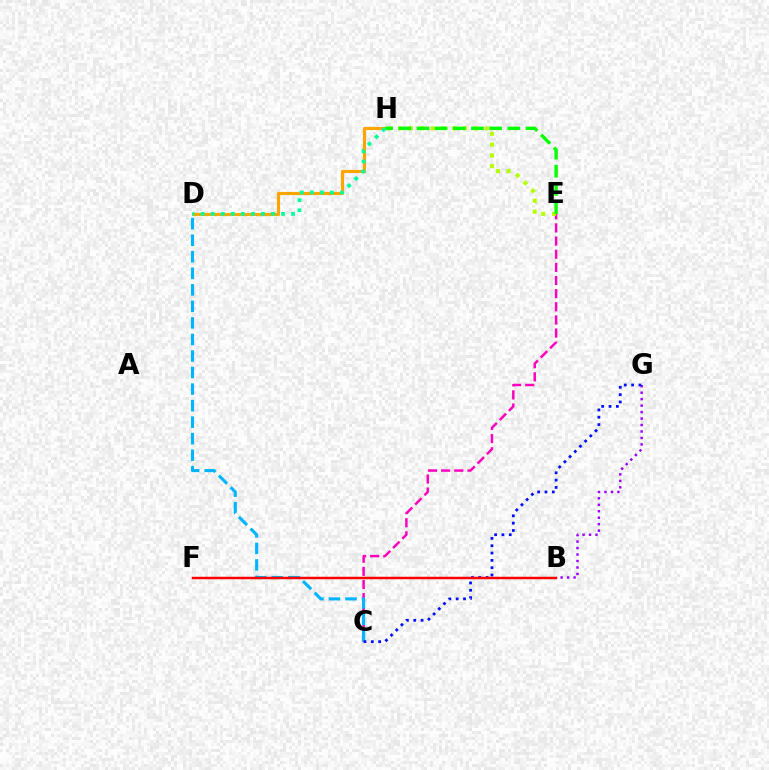{('C', 'E'): [{'color': '#ff00bd', 'line_style': 'dashed', 'thickness': 1.79}], ('D', 'H'): [{'color': '#ffa500', 'line_style': 'solid', 'thickness': 2.24}, {'color': '#00ff9d', 'line_style': 'dotted', 'thickness': 2.73}], ('B', 'G'): [{'color': '#9b00ff', 'line_style': 'dotted', 'thickness': 1.76}], ('C', 'D'): [{'color': '#00b5ff', 'line_style': 'dashed', 'thickness': 2.25}], ('E', 'H'): [{'color': '#b3ff00', 'line_style': 'dotted', 'thickness': 2.94}, {'color': '#08ff00', 'line_style': 'dashed', 'thickness': 2.47}], ('C', 'G'): [{'color': '#0010ff', 'line_style': 'dotted', 'thickness': 1.99}], ('B', 'F'): [{'color': '#ff0000', 'line_style': 'solid', 'thickness': 1.79}]}